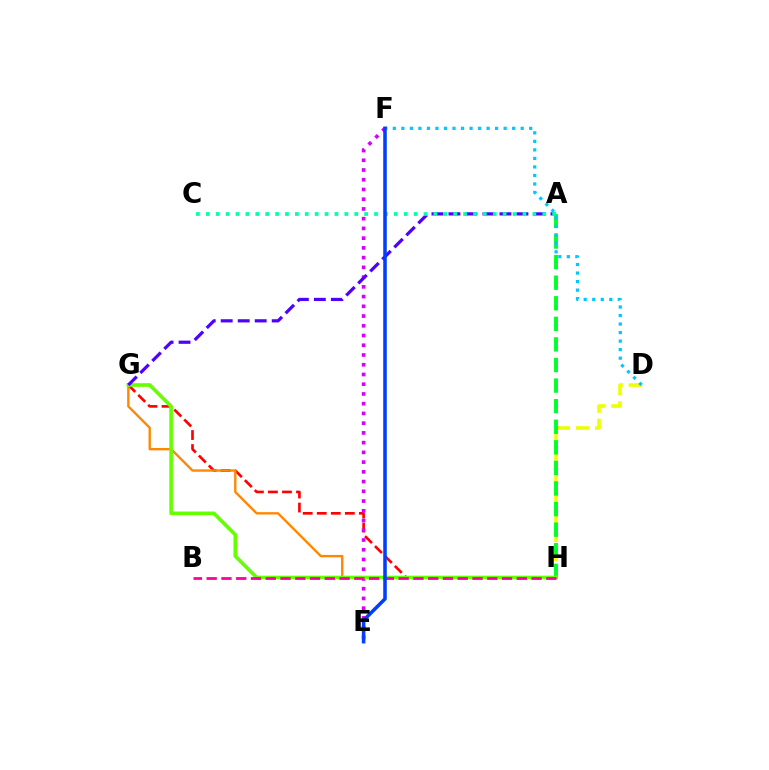{('D', 'H'): [{'color': '#eeff00', 'line_style': 'dashed', 'thickness': 2.6}], ('G', 'H'): [{'color': '#ff0000', 'line_style': 'dashed', 'thickness': 1.91}, {'color': '#ff8800', 'line_style': 'solid', 'thickness': 1.71}, {'color': '#66ff00', 'line_style': 'solid', 'thickness': 2.61}], ('E', 'F'): [{'color': '#d600ff', 'line_style': 'dotted', 'thickness': 2.65}, {'color': '#003fff', 'line_style': 'solid', 'thickness': 2.55}], ('A', 'H'): [{'color': '#00ff27', 'line_style': 'dashed', 'thickness': 2.8}], ('A', 'G'): [{'color': '#4f00ff', 'line_style': 'dashed', 'thickness': 2.31}], ('D', 'F'): [{'color': '#00c7ff', 'line_style': 'dotted', 'thickness': 2.32}], ('A', 'C'): [{'color': '#00ffaf', 'line_style': 'dotted', 'thickness': 2.69}], ('B', 'H'): [{'color': '#ff00a0', 'line_style': 'dashed', 'thickness': 2.01}]}